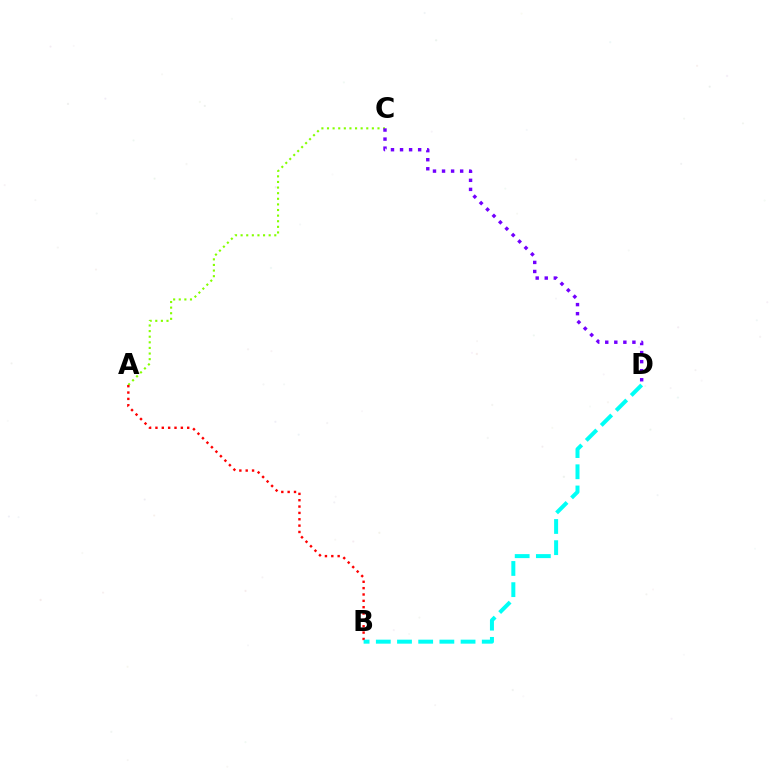{('A', 'C'): [{'color': '#84ff00', 'line_style': 'dotted', 'thickness': 1.52}], ('A', 'B'): [{'color': '#ff0000', 'line_style': 'dotted', 'thickness': 1.73}], ('B', 'D'): [{'color': '#00fff6', 'line_style': 'dashed', 'thickness': 2.88}], ('C', 'D'): [{'color': '#7200ff', 'line_style': 'dotted', 'thickness': 2.46}]}